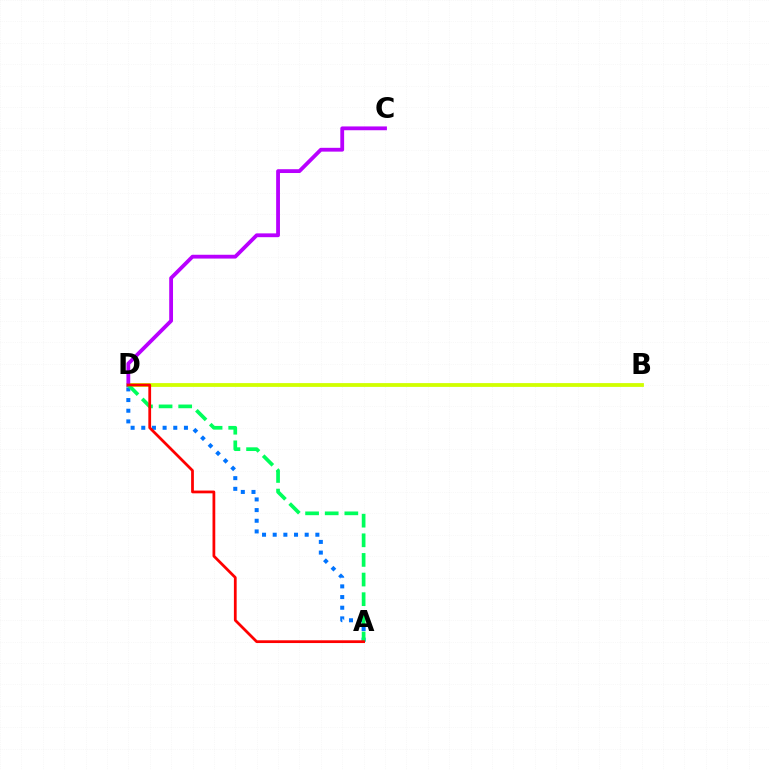{('A', 'D'): [{'color': '#0074ff', 'line_style': 'dotted', 'thickness': 2.9}, {'color': '#00ff5c', 'line_style': 'dashed', 'thickness': 2.67}, {'color': '#ff0000', 'line_style': 'solid', 'thickness': 1.99}], ('B', 'D'): [{'color': '#d1ff00', 'line_style': 'solid', 'thickness': 2.73}], ('C', 'D'): [{'color': '#b900ff', 'line_style': 'solid', 'thickness': 2.74}]}